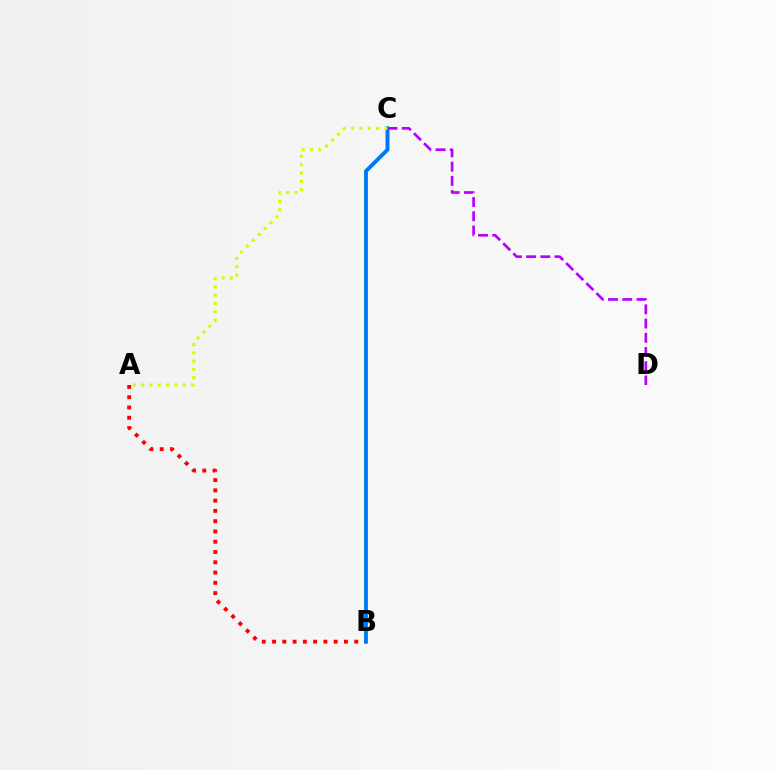{('B', 'C'): [{'color': '#00ff5c', 'line_style': 'solid', 'thickness': 2.72}, {'color': '#0074ff', 'line_style': 'solid', 'thickness': 2.58}], ('A', 'B'): [{'color': '#ff0000', 'line_style': 'dotted', 'thickness': 2.79}], ('A', 'C'): [{'color': '#d1ff00', 'line_style': 'dotted', 'thickness': 2.26}], ('C', 'D'): [{'color': '#b900ff', 'line_style': 'dashed', 'thickness': 1.93}]}